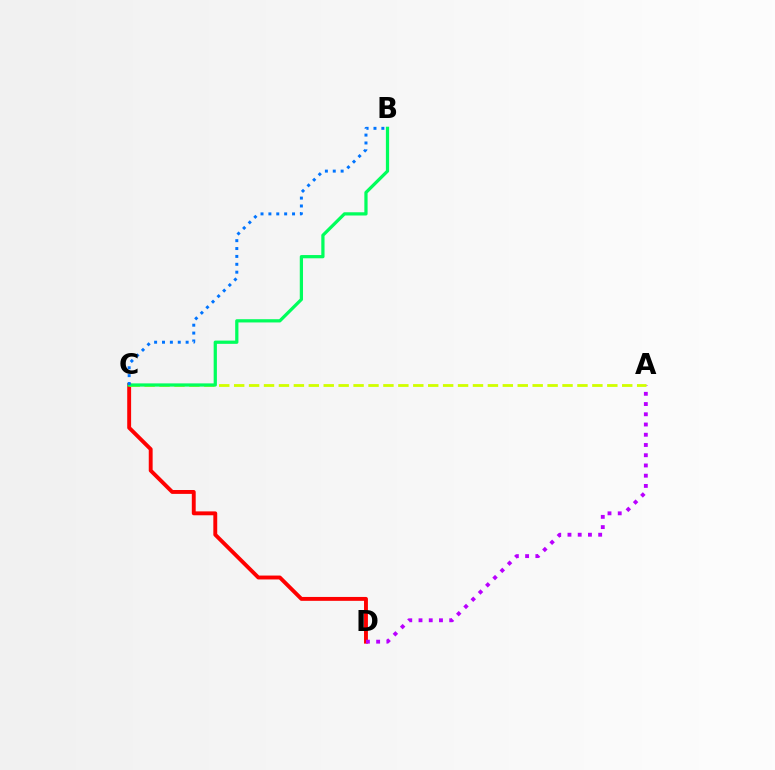{('C', 'D'): [{'color': '#ff0000', 'line_style': 'solid', 'thickness': 2.8}], ('A', 'D'): [{'color': '#b900ff', 'line_style': 'dotted', 'thickness': 2.78}], ('A', 'C'): [{'color': '#d1ff00', 'line_style': 'dashed', 'thickness': 2.03}], ('B', 'C'): [{'color': '#00ff5c', 'line_style': 'solid', 'thickness': 2.33}, {'color': '#0074ff', 'line_style': 'dotted', 'thickness': 2.14}]}